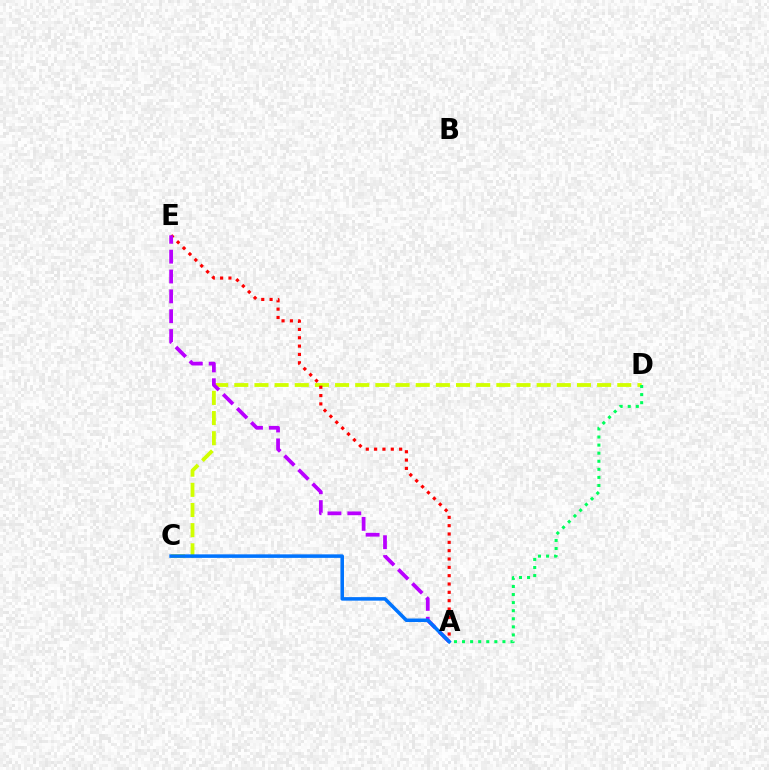{('C', 'D'): [{'color': '#d1ff00', 'line_style': 'dashed', 'thickness': 2.74}], ('A', 'E'): [{'color': '#ff0000', 'line_style': 'dotted', 'thickness': 2.26}, {'color': '#b900ff', 'line_style': 'dashed', 'thickness': 2.7}], ('A', 'C'): [{'color': '#0074ff', 'line_style': 'solid', 'thickness': 2.54}], ('A', 'D'): [{'color': '#00ff5c', 'line_style': 'dotted', 'thickness': 2.19}]}